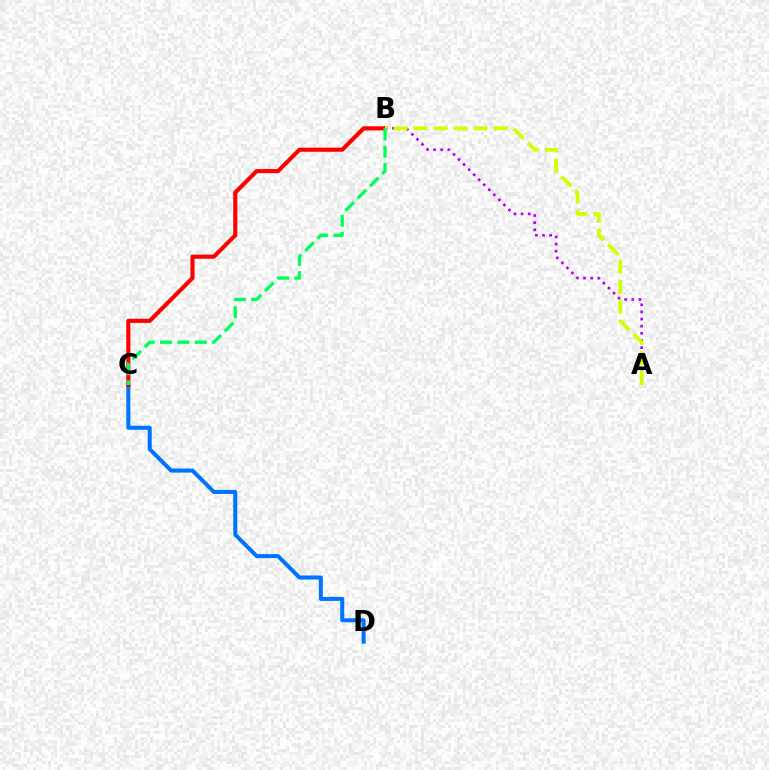{('A', 'B'): [{'color': '#b900ff', 'line_style': 'dotted', 'thickness': 1.94}, {'color': '#d1ff00', 'line_style': 'dashed', 'thickness': 2.72}], ('C', 'D'): [{'color': '#0074ff', 'line_style': 'solid', 'thickness': 2.9}], ('B', 'C'): [{'color': '#ff0000', 'line_style': 'solid', 'thickness': 2.96}, {'color': '#00ff5c', 'line_style': 'dashed', 'thickness': 2.36}]}